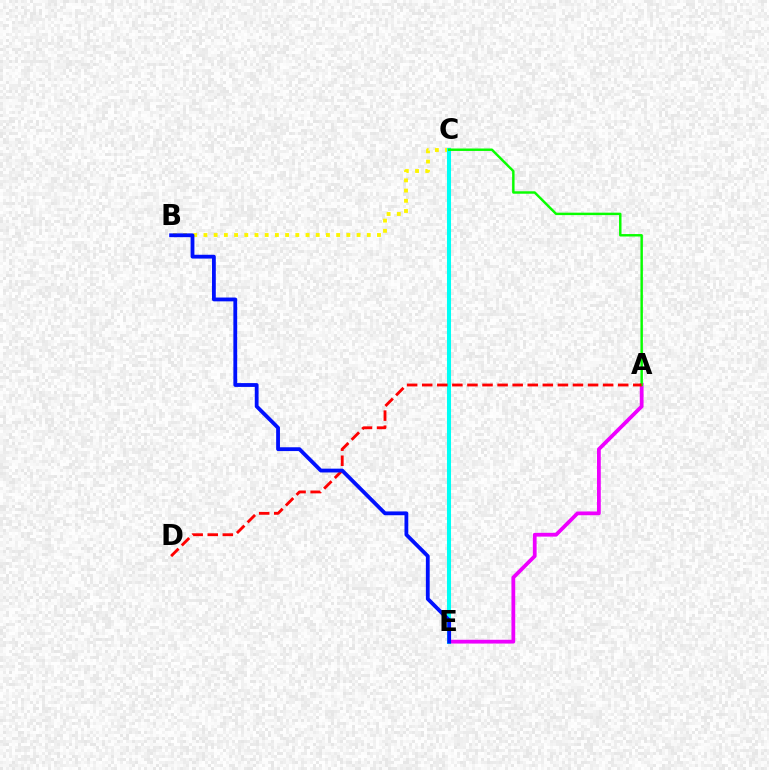{('A', 'E'): [{'color': '#ee00ff', 'line_style': 'solid', 'thickness': 2.72}], ('B', 'C'): [{'color': '#fcf500', 'line_style': 'dotted', 'thickness': 2.77}], ('C', 'E'): [{'color': '#00fff6', 'line_style': 'solid', 'thickness': 2.91}], ('A', 'C'): [{'color': '#08ff00', 'line_style': 'solid', 'thickness': 1.76}], ('A', 'D'): [{'color': '#ff0000', 'line_style': 'dashed', 'thickness': 2.05}], ('B', 'E'): [{'color': '#0010ff', 'line_style': 'solid', 'thickness': 2.74}]}